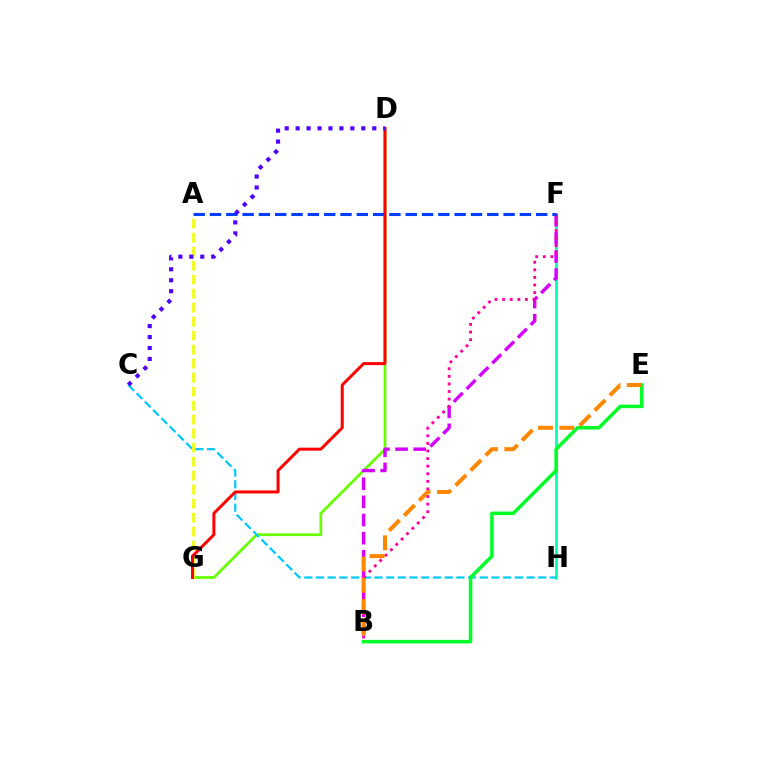{('F', 'H'): [{'color': '#00ffaf', 'line_style': 'solid', 'thickness': 1.97}], ('D', 'G'): [{'color': '#66ff00', 'line_style': 'solid', 'thickness': 1.97}, {'color': '#ff0000', 'line_style': 'solid', 'thickness': 2.16}], ('C', 'H'): [{'color': '#00c7ff', 'line_style': 'dashed', 'thickness': 1.59}], ('B', 'F'): [{'color': '#d600ff', 'line_style': 'dashed', 'thickness': 2.46}, {'color': '#ff00a0', 'line_style': 'dotted', 'thickness': 2.06}], ('B', 'E'): [{'color': '#00ff27', 'line_style': 'solid', 'thickness': 2.54}, {'color': '#ff8800', 'line_style': 'dashed', 'thickness': 2.89}], ('A', 'G'): [{'color': '#eeff00', 'line_style': 'dashed', 'thickness': 1.9}], ('A', 'F'): [{'color': '#003fff', 'line_style': 'dashed', 'thickness': 2.22}], ('C', 'D'): [{'color': '#4f00ff', 'line_style': 'dotted', 'thickness': 2.97}]}